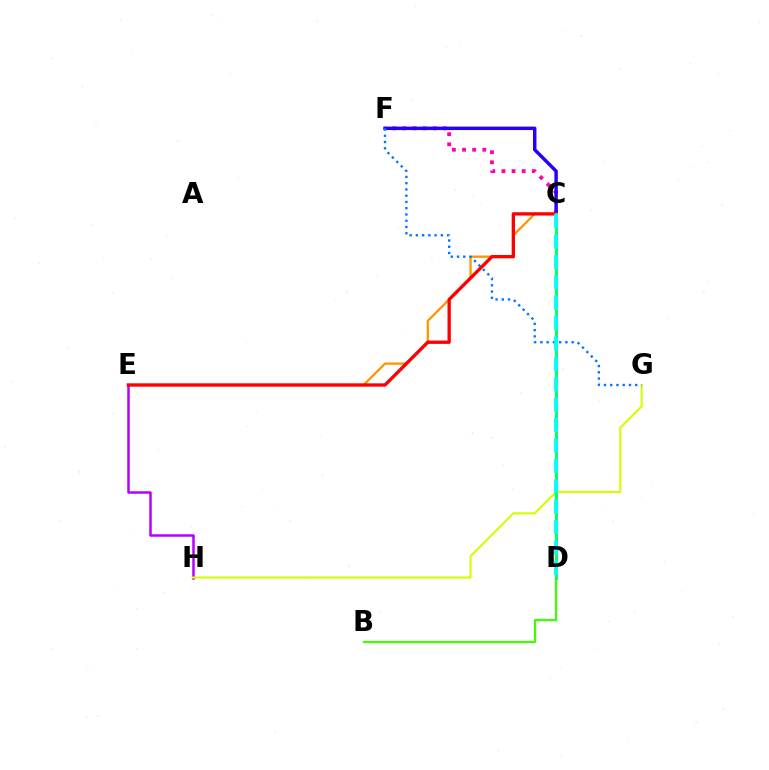{('C', 'F'): [{'color': '#ff00ac', 'line_style': 'dotted', 'thickness': 2.75}, {'color': '#2500ff', 'line_style': 'solid', 'thickness': 2.48}], ('C', 'E'): [{'color': '#ff9400', 'line_style': 'solid', 'thickness': 1.65}, {'color': '#ff0000', 'line_style': 'solid', 'thickness': 2.39}], ('E', 'H'): [{'color': '#b900ff', 'line_style': 'solid', 'thickness': 1.81}], ('G', 'H'): [{'color': '#d1ff00', 'line_style': 'solid', 'thickness': 1.51}], ('B', 'D'): [{'color': '#3dff00', 'line_style': 'solid', 'thickness': 1.6}], ('F', 'G'): [{'color': '#0074ff', 'line_style': 'dotted', 'thickness': 1.7}], ('C', 'D'): [{'color': '#00ff5c', 'line_style': 'solid', 'thickness': 2.09}, {'color': '#00fff6', 'line_style': 'dashed', 'thickness': 2.77}]}